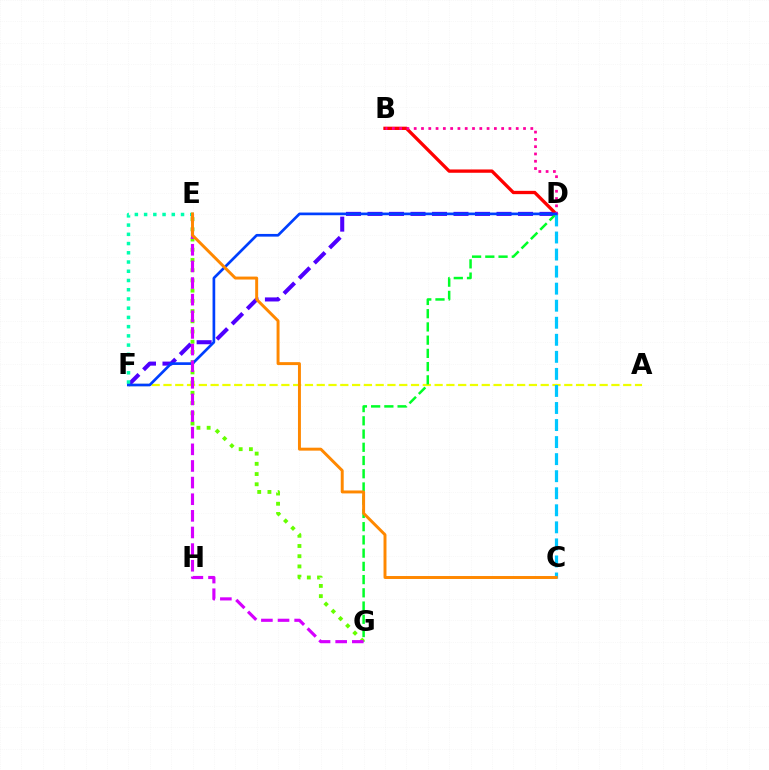{('A', 'F'): [{'color': '#eeff00', 'line_style': 'dashed', 'thickness': 1.6}], ('D', 'F'): [{'color': '#4f00ff', 'line_style': 'dashed', 'thickness': 2.92}, {'color': '#003fff', 'line_style': 'solid', 'thickness': 1.93}], ('B', 'D'): [{'color': '#ff0000', 'line_style': 'solid', 'thickness': 2.38}, {'color': '#ff00a0', 'line_style': 'dotted', 'thickness': 1.98}], ('D', 'G'): [{'color': '#00ff27', 'line_style': 'dashed', 'thickness': 1.8}], ('C', 'D'): [{'color': '#00c7ff', 'line_style': 'dashed', 'thickness': 2.32}], ('E', 'G'): [{'color': '#66ff00', 'line_style': 'dotted', 'thickness': 2.78}, {'color': '#d600ff', 'line_style': 'dashed', 'thickness': 2.26}], ('E', 'F'): [{'color': '#00ffaf', 'line_style': 'dotted', 'thickness': 2.51}], ('C', 'E'): [{'color': '#ff8800', 'line_style': 'solid', 'thickness': 2.12}]}